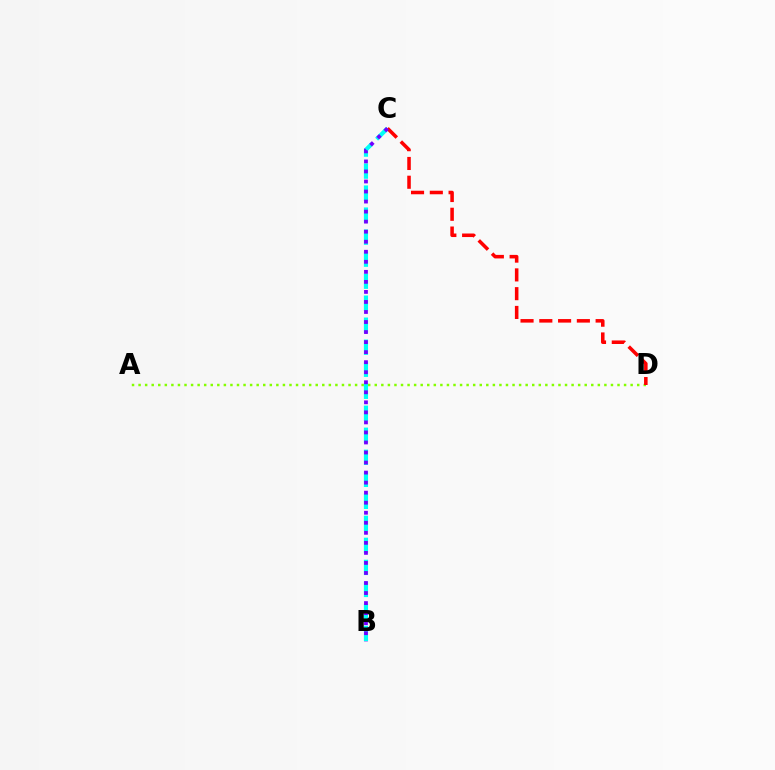{('A', 'D'): [{'color': '#84ff00', 'line_style': 'dotted', 'thickness': 1.78}], ('B', 'C'): [{'color': '#00fff6', 'line_style': 'dashed', 'thickness': 2.99}, {'color': '#7200ff', 'line_style': 'dotted', 'thickness': 2.73}], ('C', 'D'): [{'color': '#ff0000', 'line_style': 'dashed', 'thickness': 2.55}]}